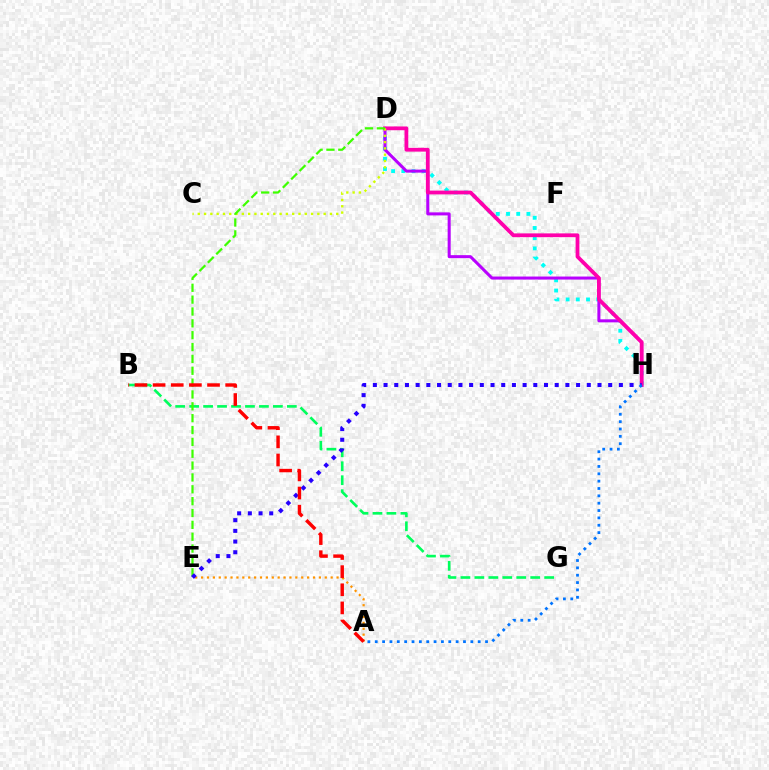{('D', 'H'): [{'color': '#00fff6', 'line_style': 'dotted', 'thickness': 2.77}, {'color': '#b900ff', 'line_style': 'solid', 'thickness': 2.18}, {'color': '#ff00ac', 'line_style': 'solid', 'thickness': 2.72}], ('B', 'G'): [{'color': '#00ff5c', 'line_style': 'dashed', 'thickness': 1.9}], ('C', 'D'): [{'color': '#d1ff00', 'line_style': 'dotted', 'thickness': 1.71}], ('A', 'E'): [{'color': '#ff9400', 'line_style': 'dotted', 'thickness': 1.6}], ('D', 'E'): [{'color': '#3dff00', 'line_style': 'dashed', 'thickness': 1.61}], ('E', 'H'): [{'color': '#2500ff', 'line_style': 'dotted', 'thickness': 2.91}], ('A', 'H'): [{'color': '#0074ff', 'line_style': 'dotted', 'thickness': 2.0}], ('A', 'B'): [{'color': '#ff0000', 'line_style': 'dashed', 'thickness': 2.46}]}